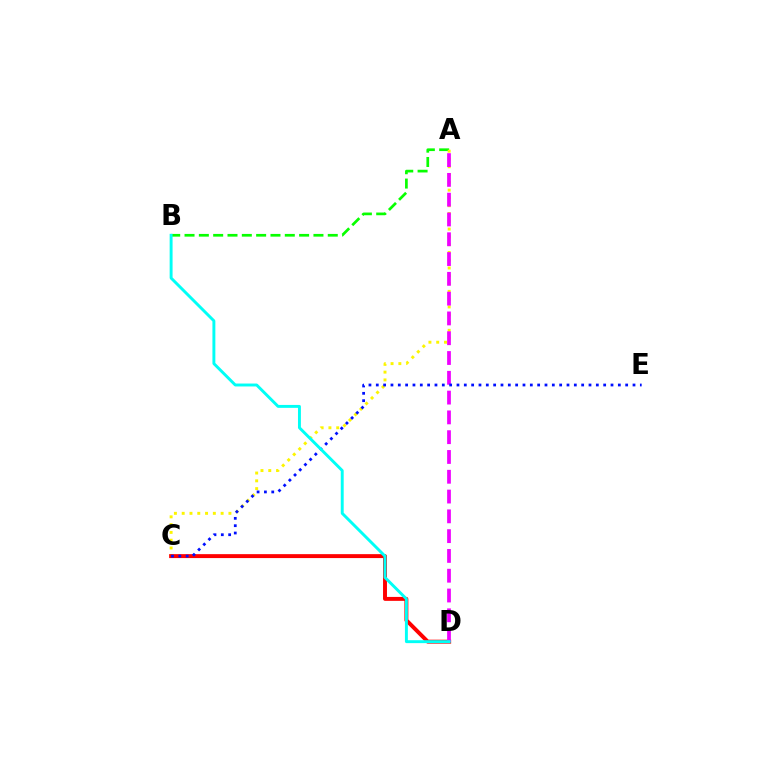{('A', 'B'): [{'color': '#08ff00', 'line_style': 'dashed', 'thickness': 1.95}], ('A', 'C'): [{'color': '#fcf500', 'line_style': 'dotted', 'thickness': 2.12}], ('C', 'D'): [{'color': '#ff0000', 'line_style': 'solid', 'thickness': 2.83}], ('A', 'D'): [{'color': '#ee00ff', 'line_style': 'dashed', 'thickness': 2.69}], ('C', 'E'): [{'color': '#0010ff', 'line_style': 'dotted', 'thickness': 1.99}], ('B', 'D'): [{'color': '#00fff6', 'line_style': 'solid', 'thickness': 2.1}]}